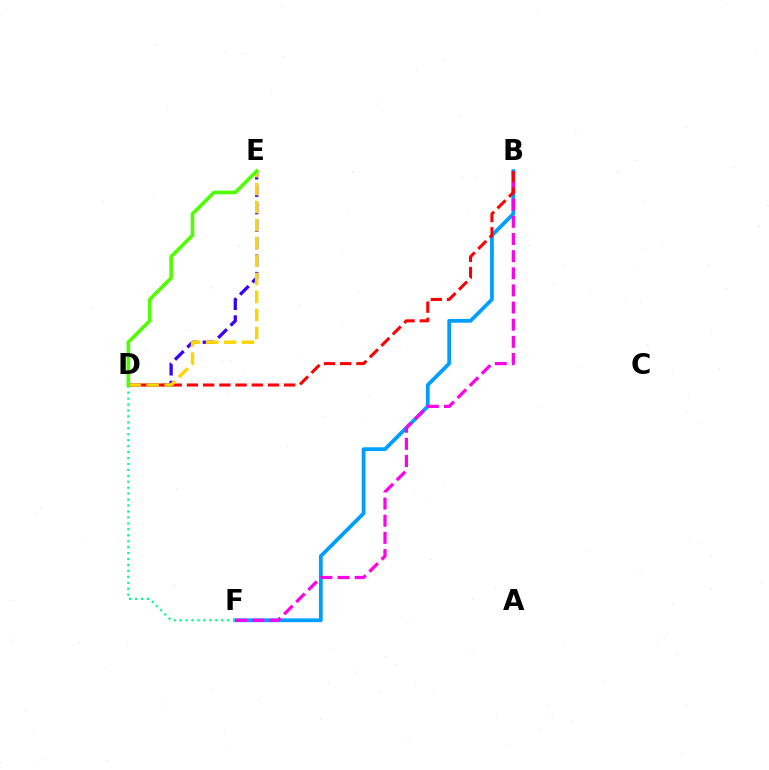{('D', 'E'): [{'color': '#3700ff', 'line_style': 'dashed', 'thickness': 2.37}, {'color': '#ffd500', 'line_style': 'dashed', 'thickness': 2.44}, {'color': '#4fff00', 'line_style': 'solid', 'thickness': 2.6}], ('B', 'F'): [{'color': '#009eff', 'line_style': 'solid', 'thickness': 2.72}, {'color': '#ff00ed', 'line_style': 'dashed', 'thickness': 2.33}], ('D', 'F'): [{'color': '#00ff86', 'line_style': 'dotted', 'thickness': 1.61}], ('B', 'D'): [{'color': '#ff0000', 'line_style': 'dashed', 'thickness': 2.2}]}